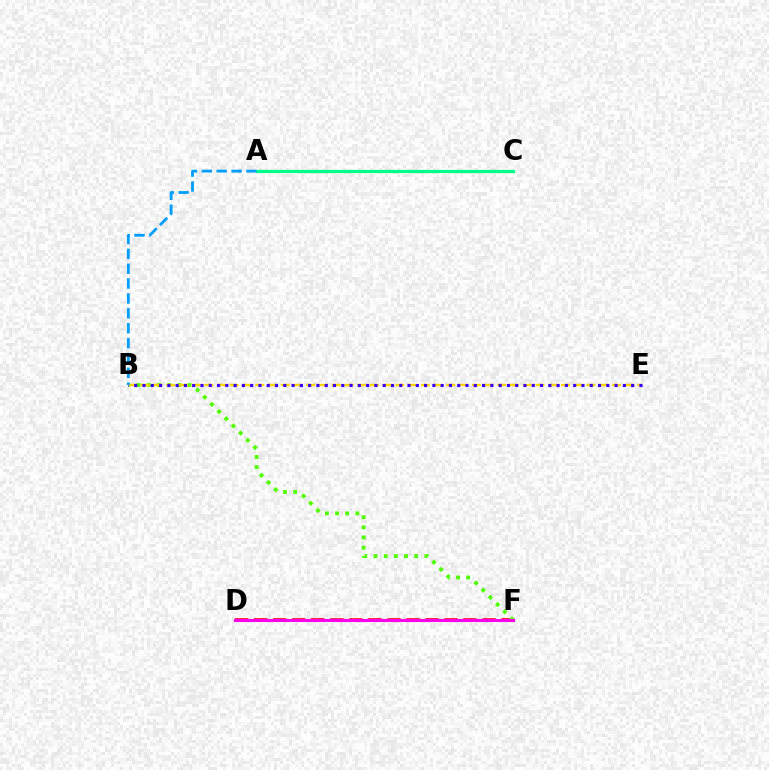{('D', 'F'): [{'color': '#ff0000', 'line_style': 'dashed', 'thickness': 2.59}, {'color': '#ff00ed', 'line_style': 'solid', 'thickness': 2.22}], ('A', 'C'): [{'color': '#00ff86', 'line_style': 'solid', 'thickness': 2.32}], ('B', 'F'): [{'color': '#4fff00', 'line_style': 'dotted', 'thickness': 2.76}], ('B', 'E'): [{'color': '#ffd500', 'line_style': 'dashed', 'thickness': 1.73}, {'color': '#3700ff', 'line_style': 'dotted', 'thickness': 2.25}], ('A', 'B'): [{'color': '#009eff', 'line_style': 'dashed', 'thickness': 2.02}]}